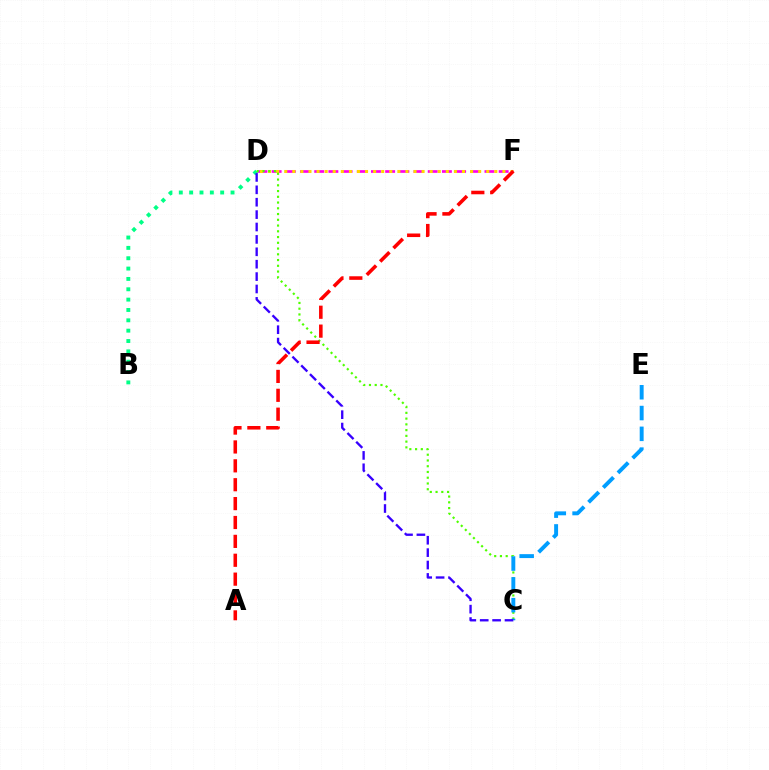{('B', 'D'): [{'color': '#00ff86', 'line_style': 'dotted', 'thickness': 2.81}], ('D', 'F'): [{'color': '#ff00ed', 'line_style': 'dashed', 'thickness': 1.93}, {'color': '#ffd500', 'line_style': 'dotted', 'thickness': 2.2}], ('C', 'D'): [{'color': '#4fff00', 'line_style': 'dotted', 'thickness': 1.56}, {'color': '#3700ff', 'line_style': 'dashed', 'thickness': 1.68}], ('C', 'E'): [{'color': '#009eff', 'line_style': 'dashed', 'thickness': 2.82}], ('A', 'F'): [{'color': '#ff0000', 'line_style': 'dashed', 'thickness': 2.57}]}